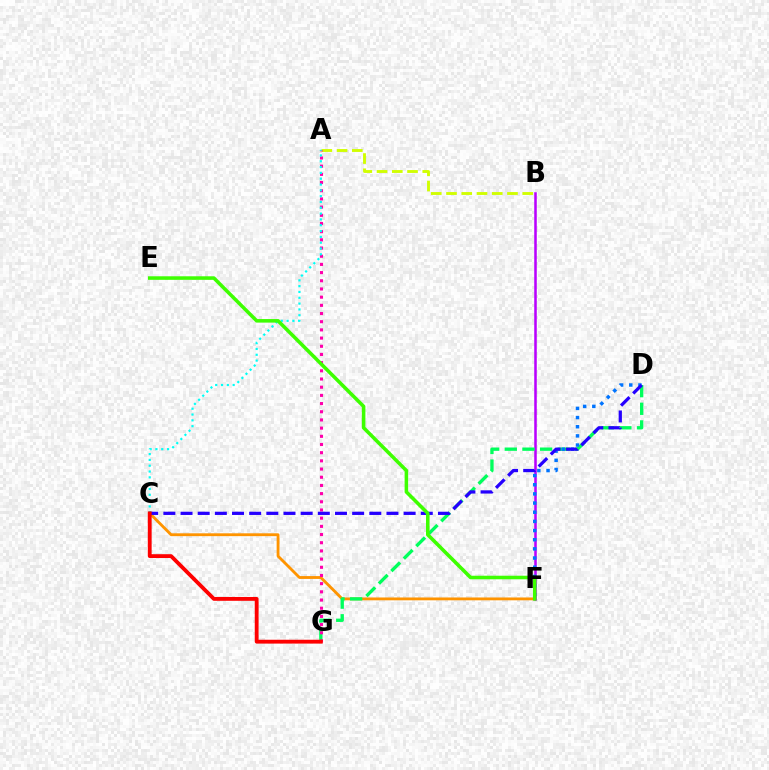{('C', 'F'): [{'color': '#ff9400', 'line_style': 'solid', 'thickness': 2.04}], ('B', 'F'): [{'color': '#b900ff', 'line_style': 'solid', 'thickness': 1.83}], ('A', 'B'): [{'color': '#d1ff00', 'line_style': 'dashed', 'thickness': 2.07}], ('D', 'G'): [{'color': '#00ff5c', 'line_style': 'dashed', 'thickness': 2.4}], ('D', 'F'): [{'color': '#0074ff', 'line_style': 'dotted', 'thickness': 2.49}], ('A', 'G'): [{'color': '#ff00ac', 'line_style': 'dotted', 'thickness': 2.22}], ('C', 'D'): [{'color': '#2500ff', 'line_style': 'dashed', 'thickness': 2.33}], ('A', 'C'): [{'color': '#00fff6', 'line_style': 'dotted', 'thickness': 1.58}], ('E', 'F'): [{'color': '#3dff00', 'line_style': 'solid', 'thickness': 2.56}], ('C', 'G'): [{'color': '#ff0000', 'line_style': 'solid', 'thickness': 2.76}]}